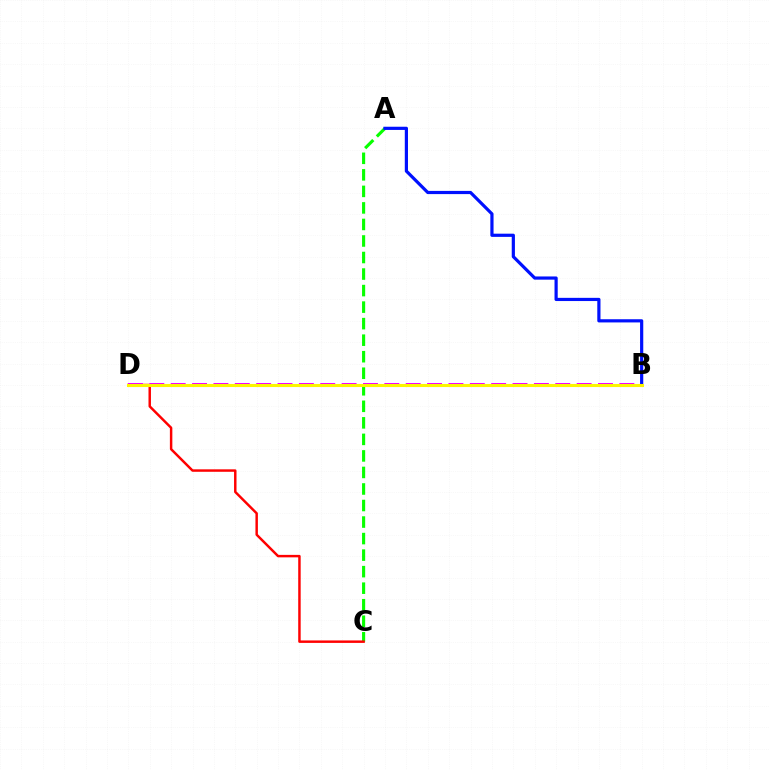{('A', 'C'): [{'color': '#08ff00', 'line_style': 'dashed', 'thickness': 2.25}], ('C', 'D'): [{'color': '#ff0000', 'line_style': 'solid', 'thickness': 1.77}], ('B', 'D'): [{'color': '#ee00ff', 'line_style': 'dashed', 'thickness': 2.9}, {'color': '#00fff6', 'line_style': 'dashed', 'thickness': 2.04}, {'color': '#fcf500', 'line_style': 'solid', 'thickness': 2.2}], ('A', 'B'): [{'color': '#0010ff', 'line_style': 'solid', 'thickness': 2.3}]}